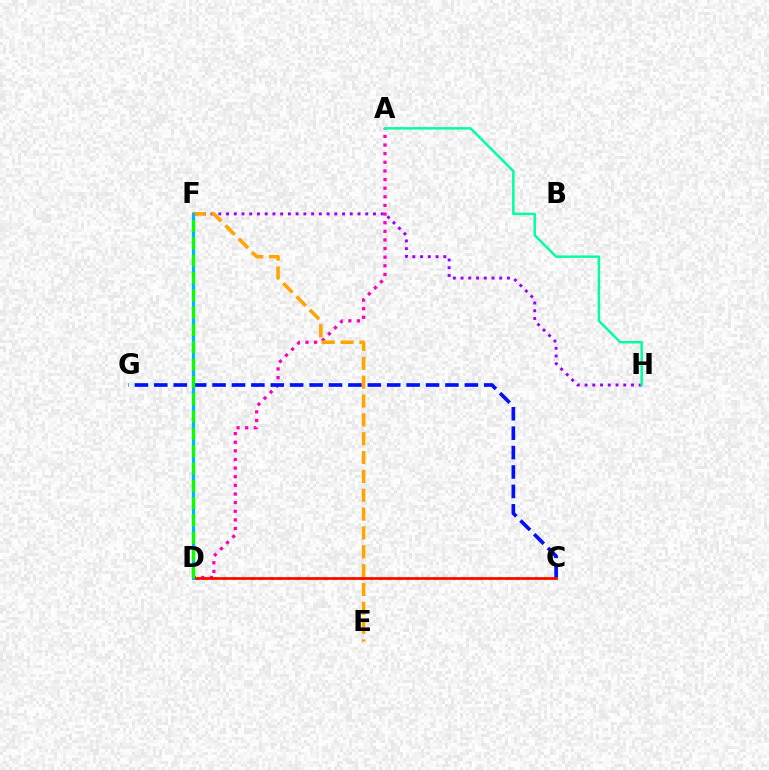{('F', 'H'): [{'color': '#9b00ff', 'line_style': 'dotted', 'thickness': 2.1}], ('A', 'D'): [{'color': '#ff00bd', 'line_style': 'dotted', 'thickness': 2.34}], ('A', 'H'): [{'color': '#00ff9d', 'line_style': 'solid', 'thickness': 1.77}], ('C', 'D'): [{'color': '#b3ff00', 'line_style': 'dotted', 'thickness': 2.49}, {'color': '#ff0000', 'line_style': 'solid', 'thickness': 1.92}], ('E', 'F'): [{'color': '#ffa500', 'line_style': 'dashed', 'thickness': 2.56}], ('C', 'G'): [{'color': '#0010ff', 'line_style': 'dashed', 'thickness': 2.64}], ('D', 'F'): [{'color': '#00b5ff', 'line_style': 'solid', 'thickness': 2.3}, {'color': '#08ff00', 'line_style': 'dashed', 'thickness': 2.35}]}